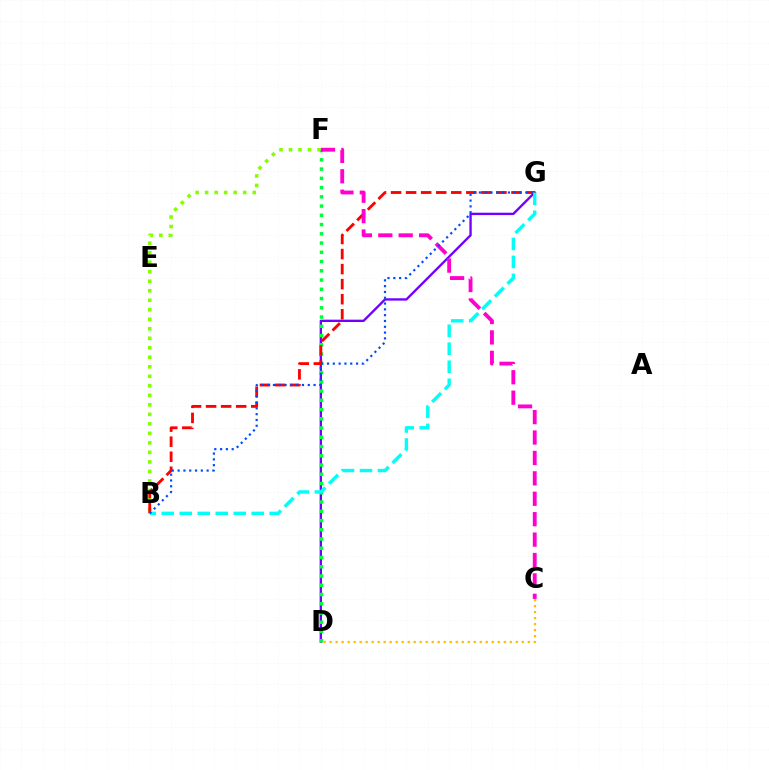{('B', 'F'): [{'color': '#84ff00', 'line_style': 'dotted', 'thickness': 2.58}], ('D', 'G'): [{'color': '#7200ff', 'line_style': 'solid', 'thickness': 1.69}], ('C', 'D'): [{'color': '#ffbd00', 'line_style': 'dotted', 'thickness': 1.63}], ('D', 'F'): [{'color': '#00ff39', 'line_style': 'dotted', 'thickness': 2.51}], ('B', 'G'): [{'color': '#ff0000', 'line_style': 'dashed', 'thickness': 2.04}, {'color': '#00fff6', 'line_style': 'dashed', 'thickness': 2.44}, {'color': '#004bff', 'line_style': 'dotted', 'thickness': 1.58}], ('C', 'F'): [{'color': '#ff00cf', 'line_style': 'dashed', 'thickness': 2.77}]}